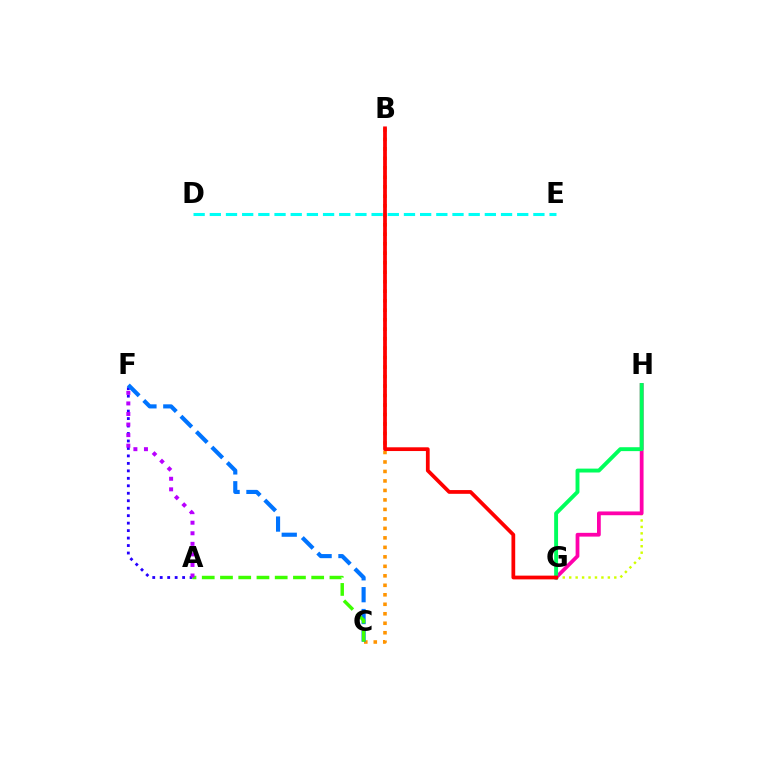{('G', 'H'): [{'color': '#d1ff00', 'line_style': 'dotted', 'thickness': 1.75}, {'color': '#ff00ac', 'line_style': 'solid', 'thickness': 2.71}, {'color': '#00ff5c', 'line_style': 'solid', 'thickness': 2.81}], ('D', 'E'): [{'color': '#00fff6', 'line_style': 'dashed', 'thickness': 2.2}], ('A', 'F'): [{'color': '#2500ff', 'line_style': 'dotted', 'thickness': 2.03}, {'color': '#b900ff', 'line_style': 'dotted', 'thickness': 2.87}], ('B', 'C'): [{'color': '#ff9400', 'line_style': 'dotted', 'thickness': 2.58}], ('C', 'F'): [{'color': '#0074ff', 'line_style': 'dashed', 'thickness': 2.97}], ('A', 'C'): [{'color': '#3dff00', 'line_style': 'dashed', 'thickness': 2.48}], ('B', 'G'): [{'color': '#ff0000', 'line_style': 'solid', 'thickness': 2.7}]}